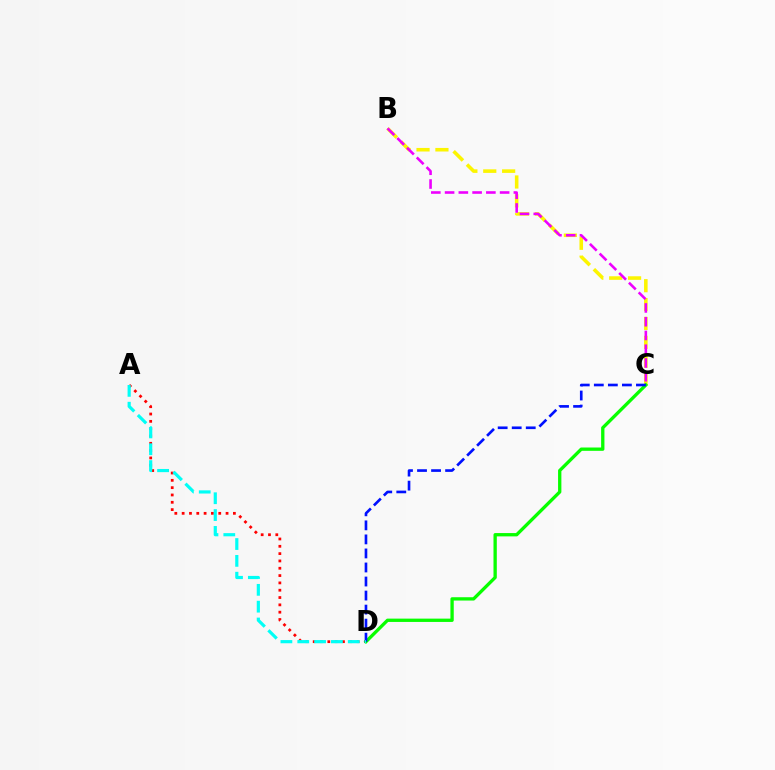{('B', 'C'): [{'color': '#fcf500', 'line_style': 'dashed', 'thickness': 2.57}, {'color': '#ee00ff', 'line_style': 'dashed', 'thickness': 1.87}], ('A', 'D'): [{'color': '#ff0000', 'line_style': 'dotted', 'thickness': 1.99}, {'color': '#00fff6', 'line_style': 'dashed', 'thickness': 2.29}], ('C', 'D'): [{'color': '#08ff00', 'line_style': 'solid', 'thickness': 2.39}, {'color': '#0010ff', 'line_style': 'dashed', 'thickness': 1.91}]}